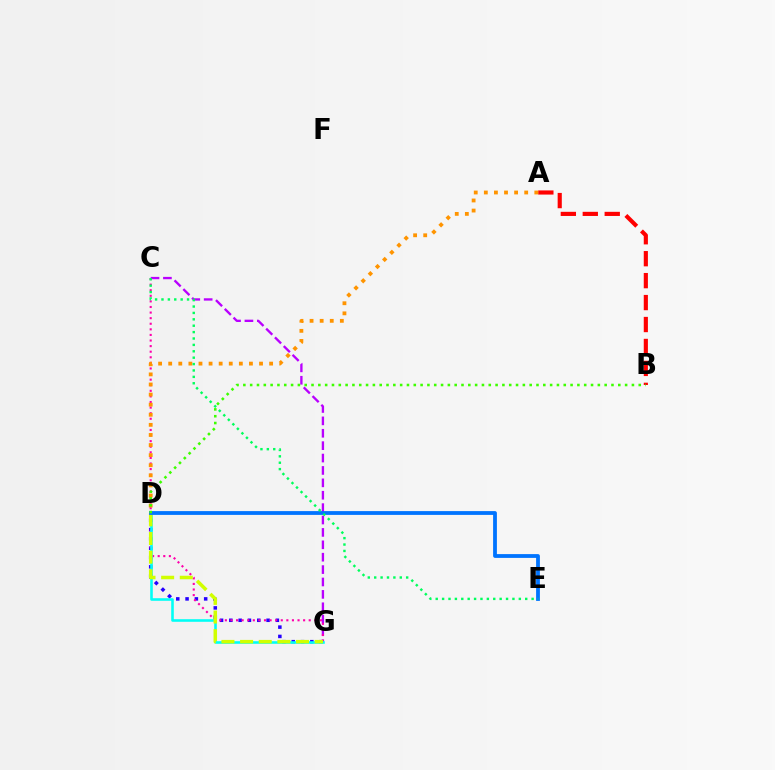{('C', 'G'): [{'color': '#b900ff', 'line_style': 'dashed', 'thickness': 1.68}, {'color': '#ff00ac', 'line_style': 'dotted', 'thickness': 1.52}], ('D', 'G'): [{'color': '#2500ff', 'line_style': 'dotted', 'thickness': 2.53}, {'color': '#00fff6', 'line_style': 'solid', 'thickness': 1.86}, {'color': '#d1ff00', 'line_style': 'dashed', 'thickness': 2.53}], ('A', 'B'): [{'color': '#ff0000', 'line_style': 'dashed', 'thickness': 2.98}], ('A', 'D'): [{'color': '#ff9400', 'line_style': 'dotted', 'thickness': 2.74}], ('D', 'E'): [{'color': '#0074ff', 'line_style': 'solid', 'thickness': 2.73}], ('B', 'D'): [{'color': '#3dff00', 'line_style': 'dotted', 'thickness': 1.85}], ('C', 'E'): [{'color': '#00ff5c', 'line_style': 'dotted', 'thickness': 1.74}]}